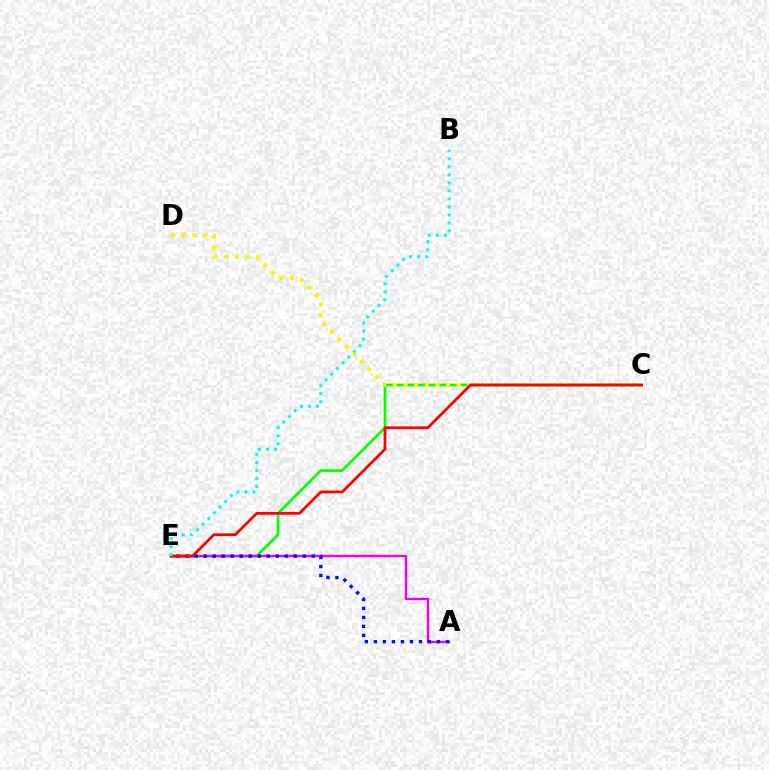{('C', 'E'): [{'color': '#08ff00', 'line_style': 'solid', 'thickness': 1.97}, {'color': '#ff0000', 'line_style': 'solid', 'thickness': 2.0}], ('A', 'E'): [{'color': '#ee00ff', 'line_style': 'solid', 'thickness': 1.7}, {'color': '#0010ff', 'line_style': 'dotted', 'thickness': 2.45}], ('C', 'D'): [{'color': '#fcf500', 'line_style': 'dotted', 'thickness': 2.89}], ('B', 'E'): [{'color': '#00fff6', 'line_style': 'dotted', 'thickness': 2.18}]}